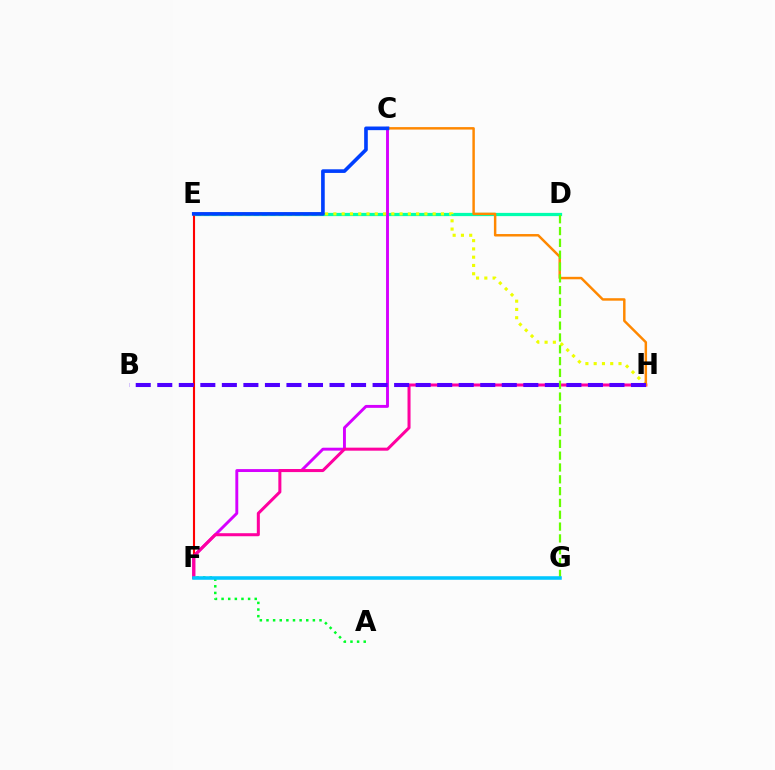{('D', 'E'): [{'color': '#00ffaf', 'line_style': 'solid', 'thickness': 2.33}], ('C', 'F'): [{'color': '#d600ff', 'line_style': 'solid', 'thickness': 2.09}], ('E', 'F'): [{'color': '#ff0000', 'line_style': 'solid', 'thickness': 1.52}], ('F', 'H'): [{'color': '#ff00a0', 'line_style': 'solid', 'thickness': 2.18}], ('E', 'H'): [{'color': '#eeff00', 'line_style': 'dotted', 'thickness': 2.25}], ('A', 'F'): [{'color': '#00ff27', 'line_style': 'dotted', 'thickness': 1.8}], ('C', 'H'): [{'color': '#ff8800', 'line_style': 'solid', 'thickness': 1.78}], ('C', 'E'): [{'color': '#003fff', 'line_style': 'solid', 'thickness': 2.62}], ('B', 'H'): [{'color': '#4f00ff', 'line_style': 'dashed', 'thickness': 2.93}], ('D', 'G'): [{'color': '#66ff00', 'line_style': 'dashed', 'thickness': 1.61}], ('F', 'G'): [{'color': '#00c7ff', 'line_style': 'solid', 'thickness': 2.55}]}